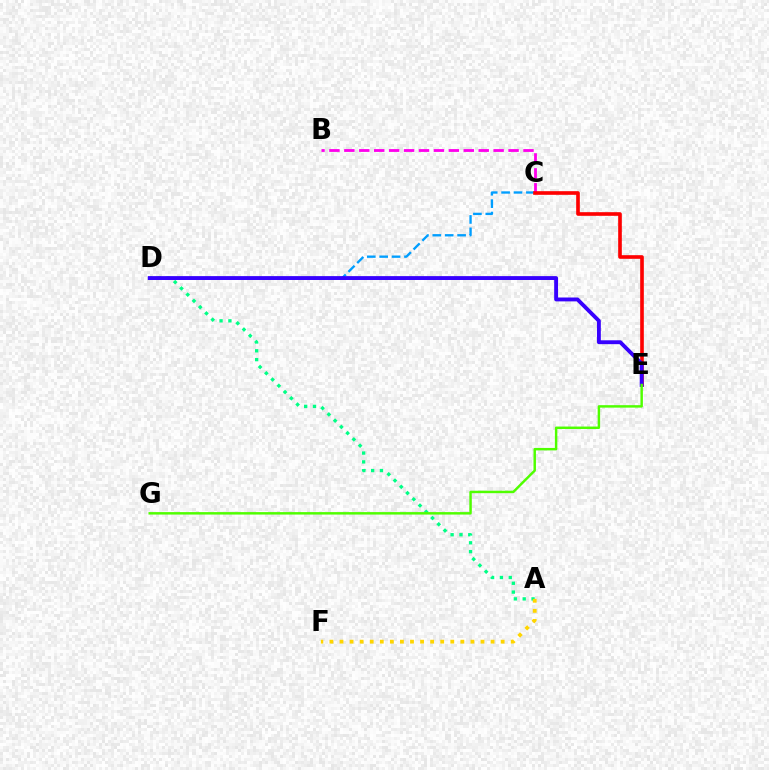{('A', 'D'): [{'color': '#00ff86', 'line_style': 'dotted', 'thickness': 2.4}], ('C', 'D'): [{'color': '#009eff', 'line_style': 'dashed', 'thickness': 1.68}], ('B', 'C'): [{'color': '#ff00ed', 'line_style': 'dashed', 'thickness': 2.03}], ('C', 'E'): [{'color': '#ff0000', 'line_style': 'solid', 'thickness': 2.62}], ('D', 'E'): [{'color': '#3700ff', 'line_style': 'solid', 'thickness': 2.79}], ('A', 'F'): [{'color': '#ffd500', 'line_style': 'dotted', 'thickness': 2.74}], ('E', 'G'): [{'color': '#4fff00', 'line_style': 'solid', 'thickness': 1.77}]}